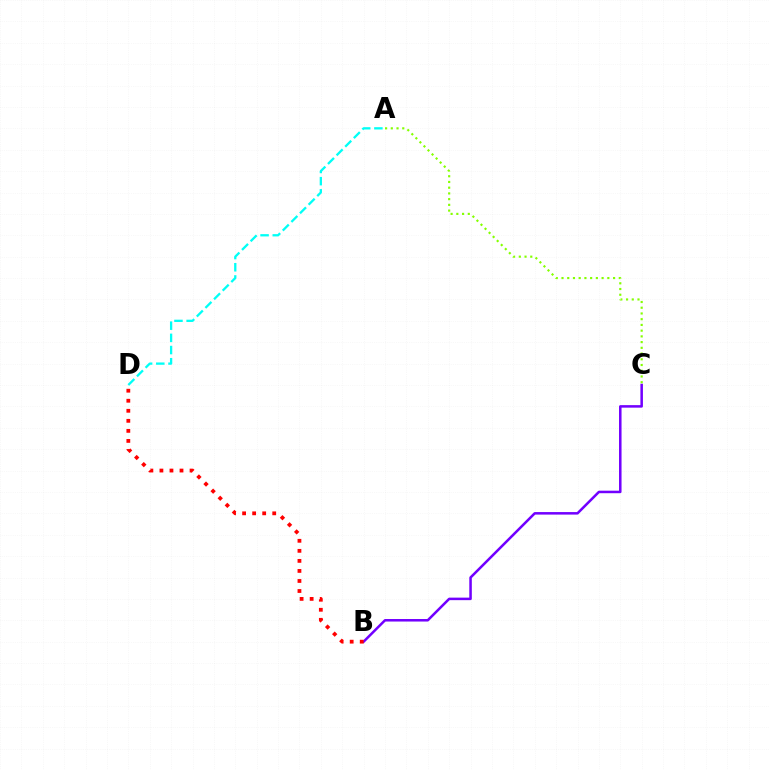{('A', 'D'): [{'color': '#00fff6', 'line_style': 'dashed', 'thickness': 1.66}], ('B', 'C'): [{'color': '#7200ff', 'line_style': 'solid', 'thickness': 1.82}], ('B', 'D'): [{'color': '#ff0000', 'line_style': 'dotted', 'thickness': 2.73}], ('A', 'C'): [{'color': '#84ff00', 'line_style': 'dotted', 'thickness': 1.56}]}